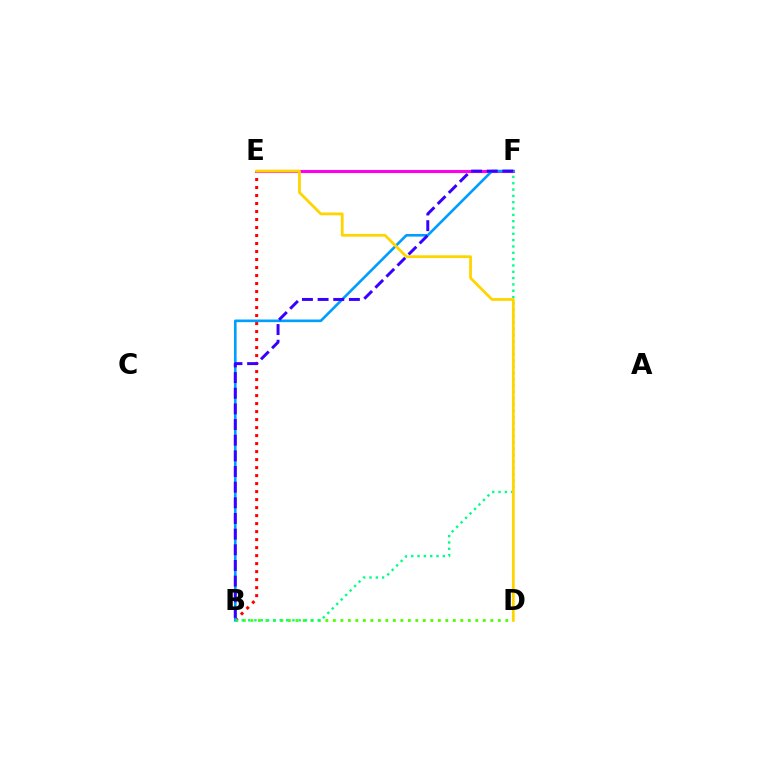{('B', 'D'): [{'color': '#4fff00', 'line_style': 'dotted', 'thickness': 2.04}], ('B', 'E'): [{'color': '#ff0000', 'line_style': 'dotted', 'thickness': 2.17}], ('E', 'F'): [{'color': '#ff00ed', 'line_style': 'solid', 'thickness': 2.22}], ('B', 'F'): [{'color': '#009eff', 'line_style': 'solid', 'thickness': 1.9}, {'color': '#00ff86', 'line_style': 'dotted', 'thickness': 1.72}, {'color': '#3700ff', 'line_style': 'dashed', 'thickness': 2.13}], ('D', 'E'): [{'color': '#ffd500', 'line_style': 'solid', 'thickness': 2.01}]}